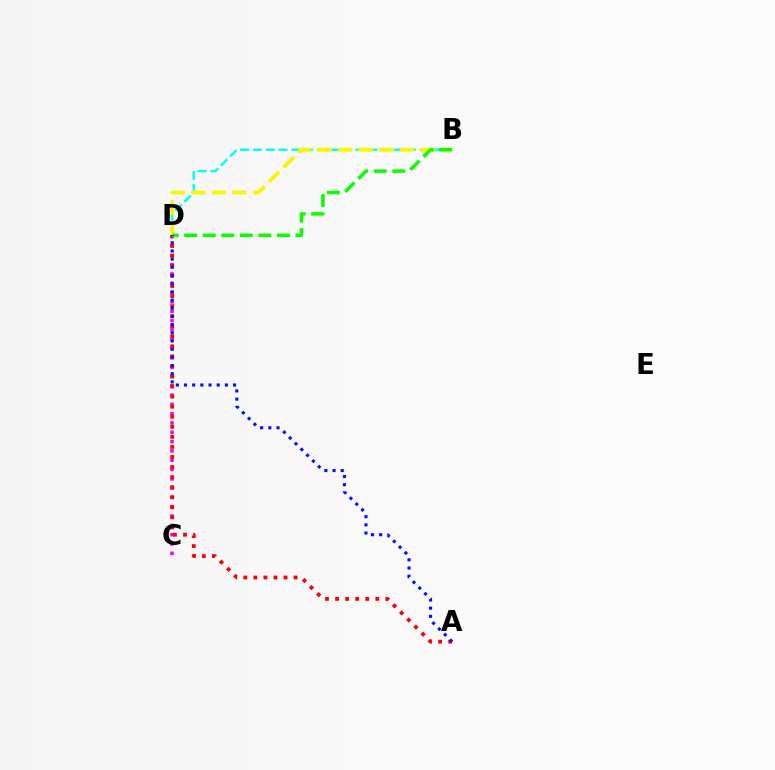{('C', 'D'): [{'color': '#ee00ff', 'line_style': 'dotted', 'thickness': 2.53}], ('B', 'D'): [{'color': '#00fff6', 'line_style': 'dashed', 'thickness': 1.74}, {'color': '#fcf500', 'line_style': 'dashed', 'thickness': 2.79}, {'color': '#08ff00', 'line_style': 'dashed', 'thickness': 2.52}], ('A', 'D'): [{'color': '#ff0000', 'line_style': 'dotted', 'thickness': 2.73}, {'color': '#0010ff', 'line_style': 'dotted', 'thickness': 2.22}]}